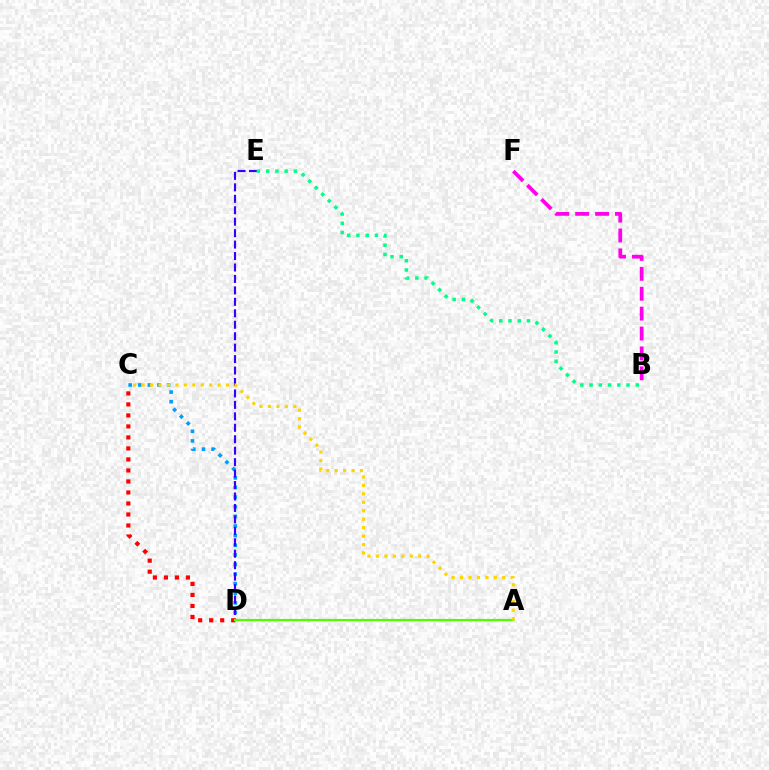{('C', 'D'): [{'color': '#009eff', 'line_style': 'dotted', 'thickness': 2.61}, {'color': '#ff0000', 'line_style': 'dotted', 'thickness': 2.99}], ('D', 'E'): [{'color': '#3700ff', 'line_style': 'dashed', 'thickness': 1.56}], ('B', 'E'): [{'color': '#00ff86', 'line_style': 'dotted', 'thickness': 2.51}], ('A', 'D'): [{'color': '#4fff00', 'line_style': 'solid', 'thickness': 1.58}], ('B', 'F'): [{'color': '#ff00ed', 'line_style': 'dashed', 'thickness': 2.7}], ('A', 'C'): [{'color': '#ffd500', 'line_style': 'dotted', 'thickness': 2.3}]}